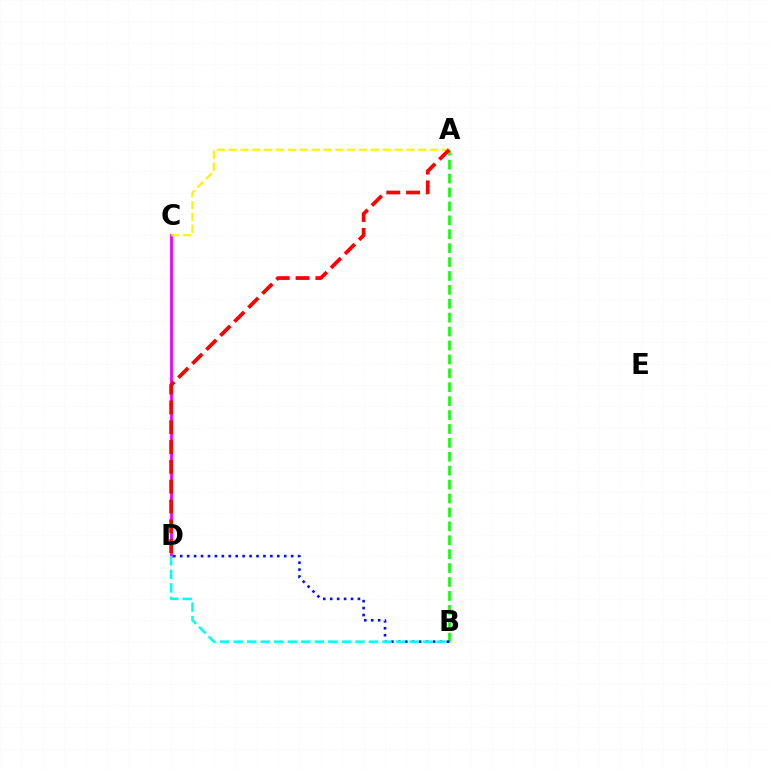{('C', 'D'): [{'color': '#ee00ff', 'line_style': 'solid', 'thickness': 2.0}], ('A', 'B'): [{'color': '#08ff00', 'line_style': 'dashed', 'thickness': 1.89}], ('A', 'C'): [{'color': '#fcf500', 'line_style': 'dashed', 'thickness': 1.61}], ('B', 'D'): [{'color': '#0010ff', 'line_style': 'dotted', 'thickness': 1.88}, {'color': '#00fff6', 'line_style': 'dashed', 'thickness': 1.84}], ('A', 'D'): [{'color': '#ff0000', 'line_style': 'dashed', 'thickness': 2.69}]}